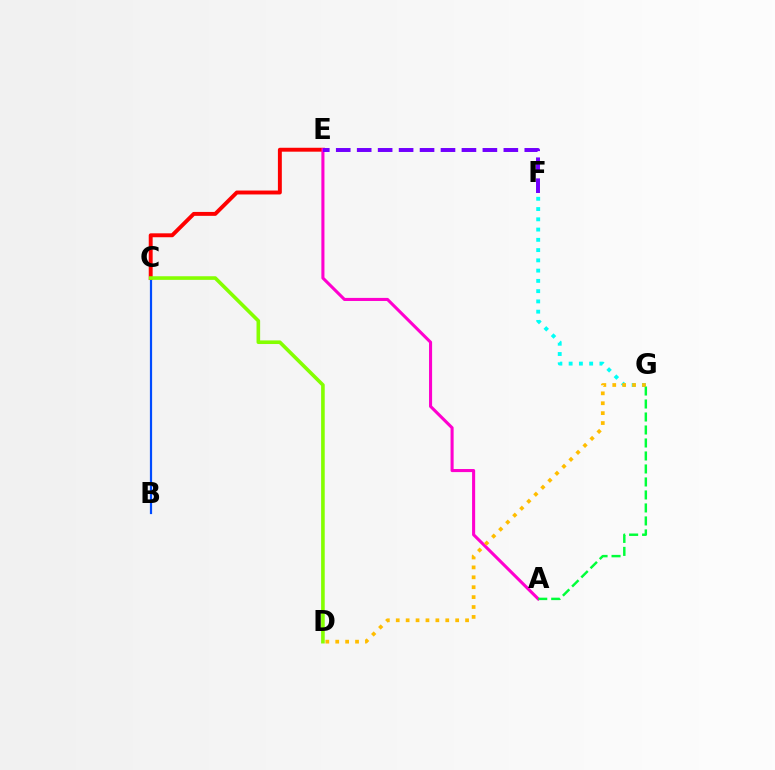{('B', 'C'): [{'color': '#004bff', 'line_style': 'solid', 'thickness': 1.59}], ('C', 'E'): [{'color': '#ff0000', 'line_style': 'solid', 'thickness': 2.82}], ('F', 'G'): [{'color': '#00fff6', 'line_style': 'dotted', 'thickness': 2.79}], ('A', 'E'): [{'color': '#ff00cf', 'line_style': 'solid', 'thickness': 2.21}], ('C', 'D'): [{'color': '#84ff00', 'line_style': 'solid', 'thickness': 2.6}], ('A', 'G'): [{'color': '#00ff39', 'line_style': 'dashed', 'thickness': 1.77}], ('E', 'F'): [{'color': '#7200ff', 'line_style': 'dashed', 'thickness': 2.85}], ('D', 'G'): [{'color': '#ffbd00', 'line_style': 'dotted', 'thickness': 2.69}]}